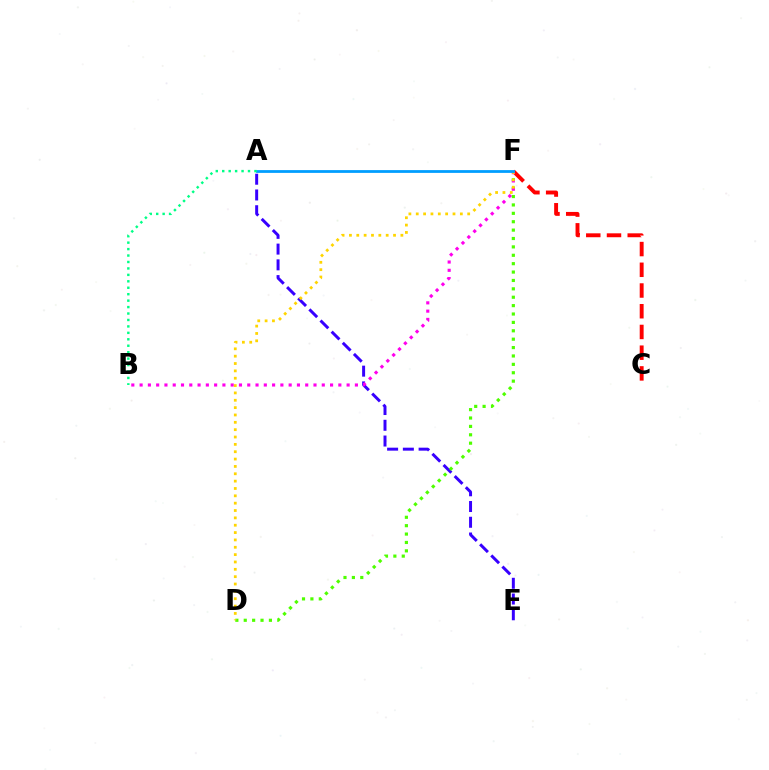{('C', 'F'): [{'color': '#ff0000', 'line_style': 'dashed', 'thickness': 2.82}], ('A', 'E'): [{'color': '#3700ff', 'line_style': 'dashed', 'thickness': 2.14}], ('D', 'F'): [{'color': '#4fff00', 'line_style': 'dotted', 'thickness': 2.28}, {'color': '#ffd500', 'line_style': 'dotted', 'thickness': 2.0}], ('B', 'F'): [{'color': '#ff00ed', 'line_style': 'dotted', 'thickness': 2.25}], ('A', 'F'): [{'color': '#009eff', 'line_style': 'solid', 'thickness': 2.0}], ('A', 'B'): [{'color': '#00ff86', 'line_style': 'dotted', 'thickness': 1.75}]}